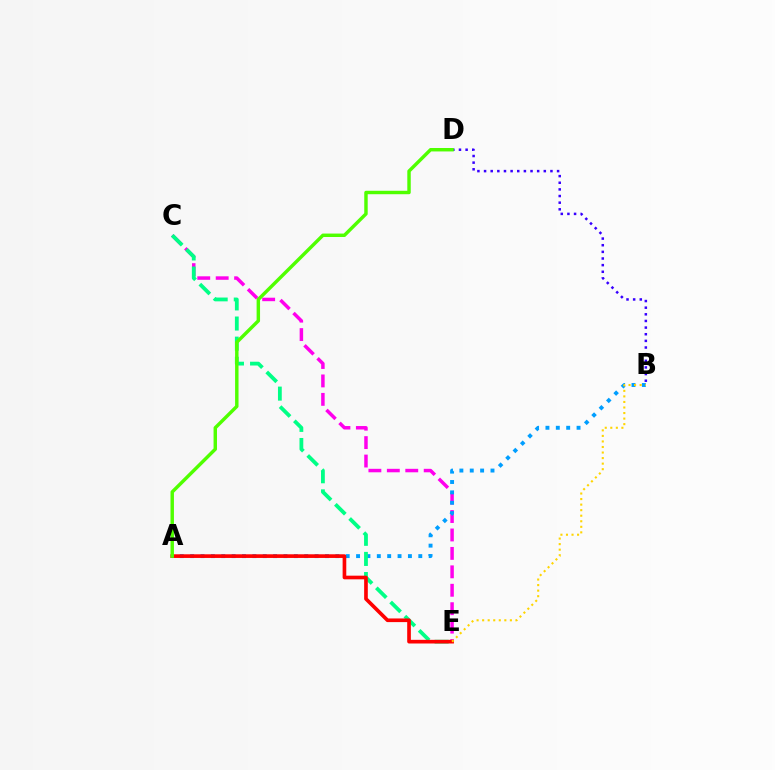{('C', 'E'): [{'color': '#ff00ed', 'line_style': 'dashed', 'thickness': 2.5}, {'color': '#00ff86', 'line_style': 'dashed', 'thickness': 2.73}], ('A', 'B'): [{'color': '#009eff', 'line_style': 'dotted', 'thickness': 2.82}], ('B', 'D'): [{'color': '#3700ff', 'line_style': 'dotted', 'thickness': 1.8}], ('A', 'E'): [{'color': '#ff0000', 'line_style': 'solid', 'thickness': 2.63}], ('A', 'D'): [{'color': '#4fff00', 'line_style': 'solid', 'thickness': 2.47}], ('B', 'E'): [{'color': '#ffd500', 'line_style': 'dotted', 'thickness': 1.51}]}